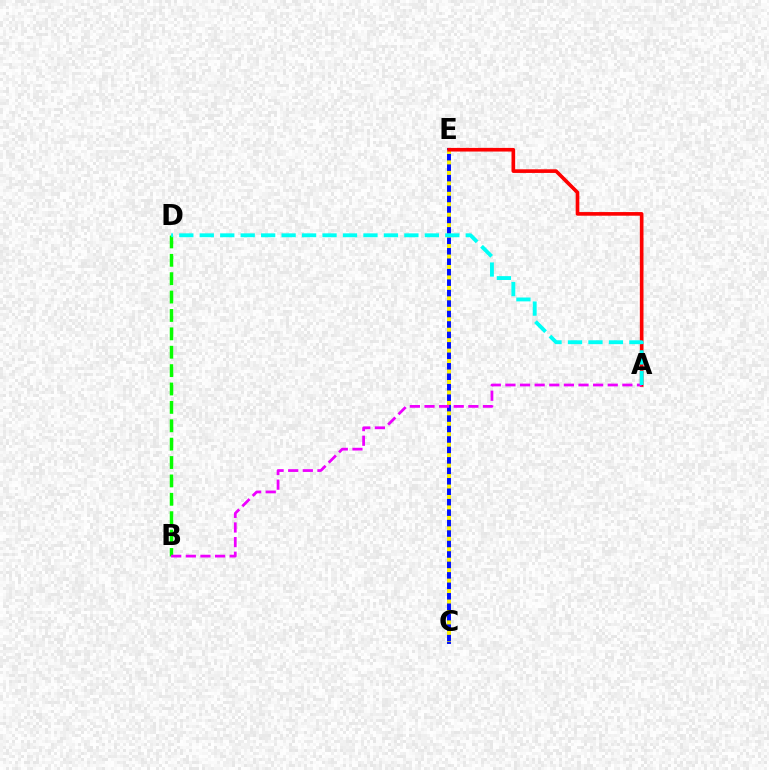{('C', 'E'): [{'color': '#0010ff', 'line_style': 'solid', 'thickness': 2.85}, {'color': '#fcf500', 'line_style': 'dotted', 'thickness': 2.84}], ('B', 'D'): [{'color': '#08ff00', 'line_style': 'dashed', 'thickness': 2.5}], ('A', 'E'): [{'color': '#ff0000', 'line_style': 'solid', 'thickness': 2.62}], ('A', 'B'): [{'color': '#ee00ff', 'line_style': 'dashed', 'thickness': 1.99}], ('A', 'D'): [{'color': '#00fff6', 'line_style': 'dashed', 'thickness': 2.78}]}